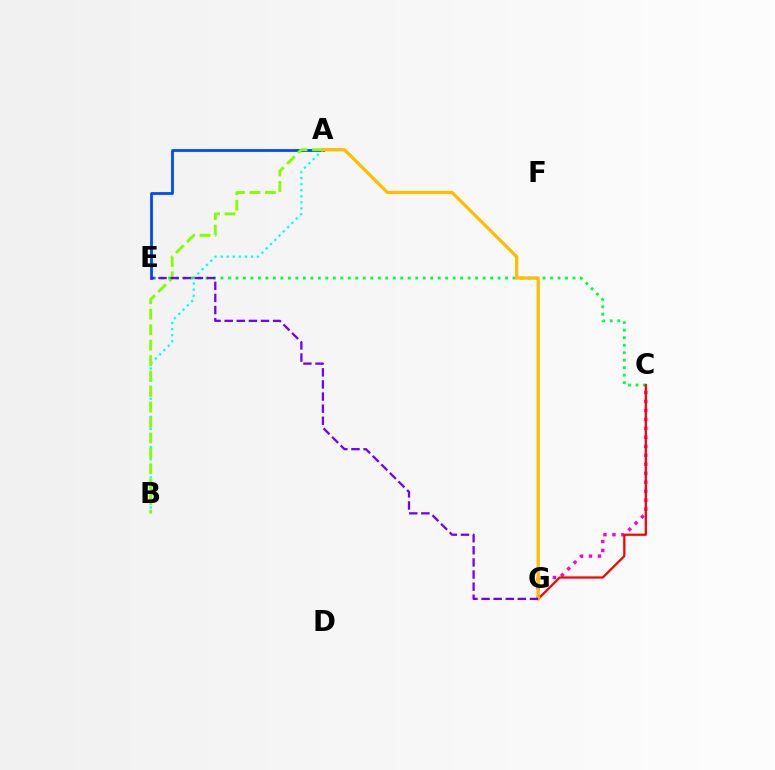{('C', 'G'): [{'color': '#ff00cf', 'line_style': 'dotted', 'thickness': 2.44}, {'color': '#ff0000', 'line_style': 'solid', 'thickness': 1.61}], ('A', 'E'): [{'color': '#004bff', 'line_style': 'solid', 'thickness': 2.03}], ('A', 'B'): [{'color': '#00fff6', 'line_style': 'dotted', 'thickness': 1.64}, {'color': '#84ff00', 'line_style': 'dashed', 'thickness': 2.1}], ('C', 'E'): [{'color': '#00ff39', 'line_style': 'dotted', 'thickness': 2.04}], ('A', 'G'): [{'color': '#ffbd00', 'line_style': 'solid', 'thickness': 2.34}], ('E', 'G'): [{'color': '#7200ff', 'line_style': 'dashed', 'thickness': 1.64}]}